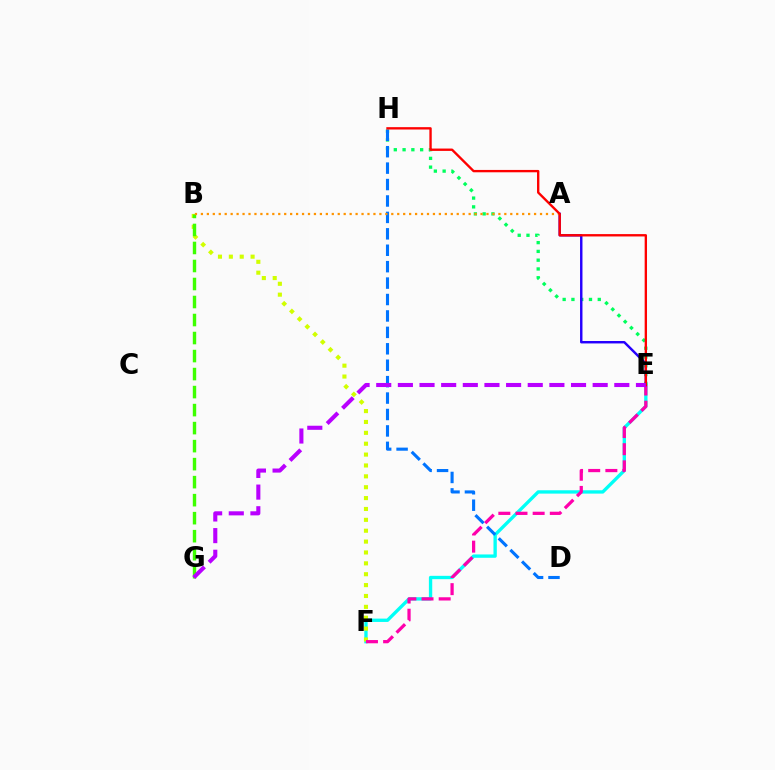{('E', 'F'): [{'color': '#00fff6', 'line_style': 'solid', 'thickness': 2.4}, {'color': '#ff00ac', 'line_style': 'dashed', 'thickness': 2.33}], ('B', 'F'): [{'color': '#d1ff00', 'line_style': 'dotted', 'thickness': 2.95}], ('E', 'H'): [{'color': '#00ff5c', 'line_style': 'dotted', 'thickness': 2.38}, {'color': '#ff0000', 'line_style': 'solid', 'thickness': 1.7}], ('B', 'G'): [{'color': '#3dff00', 'line_style': 'dashed', 'thickness': 2.45}], ('A', 'E'): [{'color': '#2500ff', 'line_style': 'solid', 'thickness': 1.75}], ('D', 'H'): [{'color': '#0074ff', 'line_style': 'dashed', 'thickness': 2.23}], ('A', 'B'): [{'color': '#ff9400', 'line_style': 'dotted', 'thickness': 1.62}], ('E', 'G'): [{'color': '#b900ff', 'line_style': 'dashed', 'thickness': 2.94}]}